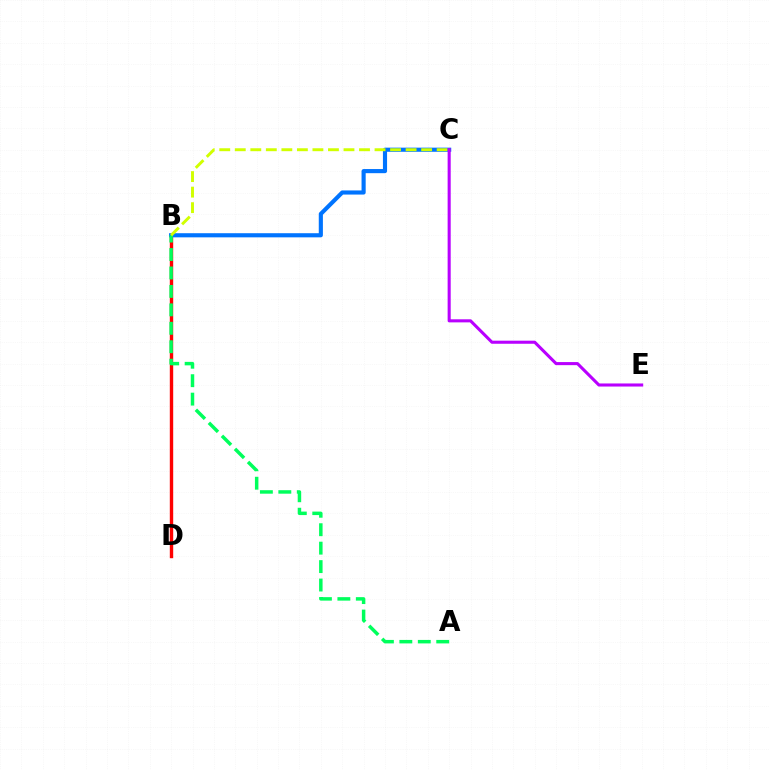{('B', 'D'): [{'color': '#ff0000', 'line_style': 'solid', 'thickness': 2.44}], ('B', 'C'): [{'color': '#0074ff', 'line_style': 'solid', 'thickness': 2.98}, {'color': '#d1ff00', 'line_style': 'dashed', 'thickness': 2.11}], ('A', 'B'): [{'color': '#00ff5c', 'line_style': 'dashed', 'thickness': 2.51}], ('C', 'E'): [{'color': '#b900ff', 'line_style': 'solid', 'thickness': 2.21}]}